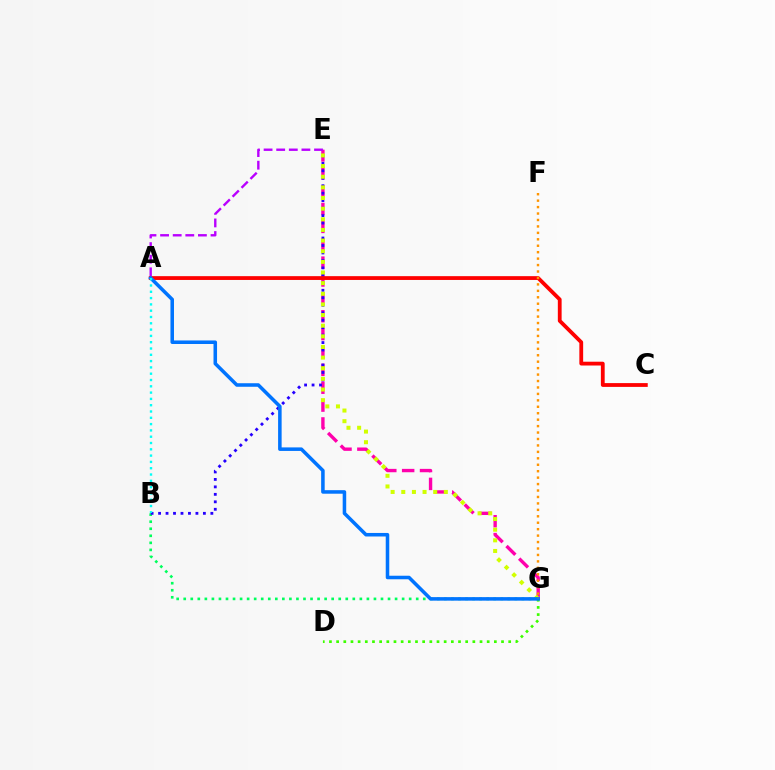{('B', 'G'): [{'color': '#00ff5c', 'line_style': 'dotted', 'thickness': 1.91}], ('E', 'G'): [{'color': '#ff00ac', 'line_style': 'dashed', 'thickness': 2.43}, {'color': '#d1ff00', 'line_style': 'dotted', 'thickness': 2.89}], ('B', 'E'): [{'color': '#2500ff', 'line_style': 'dotted', 'thickness': 2.03}], ('D', 'G'): [{'color': '#3dff00', 'line_style': 'dotted', 'thickness': 1.95}], ('A', 'C'): [{'color': '#ff0000', 'line_style': 'solid', 'thickness': 2.73}], ('A', 'E'): [{'color': '#b900ff', 'line_style': 'dashed', 'thickness': 1.71}], ('A', 'G'): [{'color': '#0074ff', 'line_style': 'solid', 'thickness': 2.55}], ('A', 'B'): [{'color': '#00fff6', 'line_style': 'dotted', 'thickness': 1.71}], ('F', 'G'): [{'color': '#ff9400', 'line_style': 'dotted', 'thickness': 1.75}]}